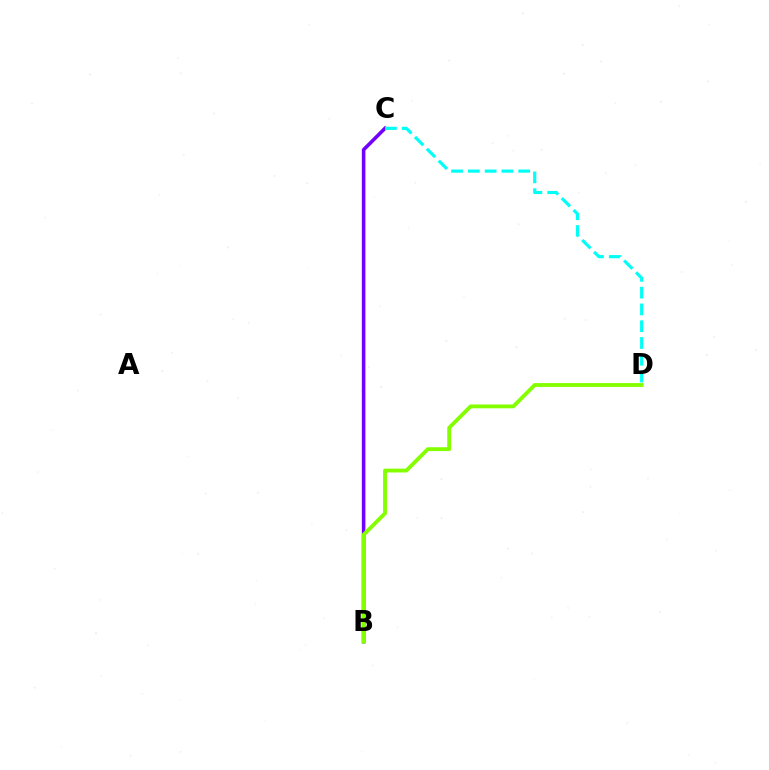{('B', 'C'): [{'color': '#ff0000', 'line_style': 'dashed', 'thickness': 1.68}, {'color': '#7200ff', 'line_style': 'solid', 'thickness': 2.56}], ('B', 'D'): [{'color': '#84ff00', 'line_style': 'solid', 'thickness': 2.77}], ('C', 'D'): [{'color': '#00fff6', 'line_style': 'dashed', 'thickness': 2.28}]}